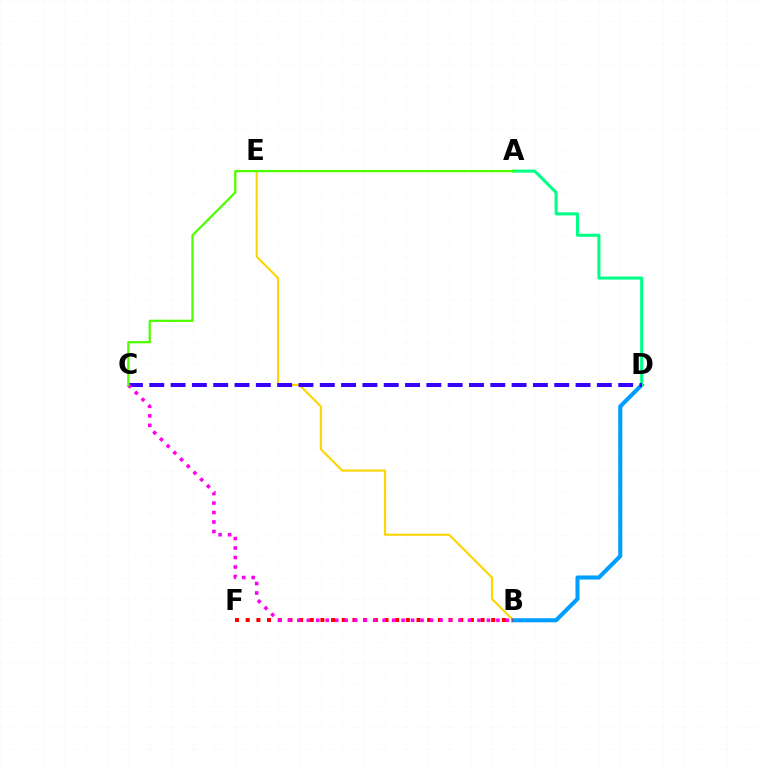{('B', 'E'): [{'color': '#ffd500', 'line_style': 'solid', 'thickness': 1.53}], ('B', 'D'): [{'color': '#009eff', 'line_style': 'solid', 'thickness': 2.94}], ('A', 'D'): [{'color': '#00ff86', 'line_style': 'solid', 'thickness': 2.19}], ('B', 'F'): [{'color': '#ff0000', 'line_style': 'dotted', 'thickness': 2.9}], ('C', 'D'): [{'color': '#3700ff', 'line_style': 'dashed', 'thickness': 2.9}], ('B', 'C'): [{'color': '#ff00ed', 'line_style': 'dotted', 'thickness': 2.58}], ('A', 'C'): [{'color': '#4fff00', 'line_style': 'solid', 'thickness': 1.63}]}